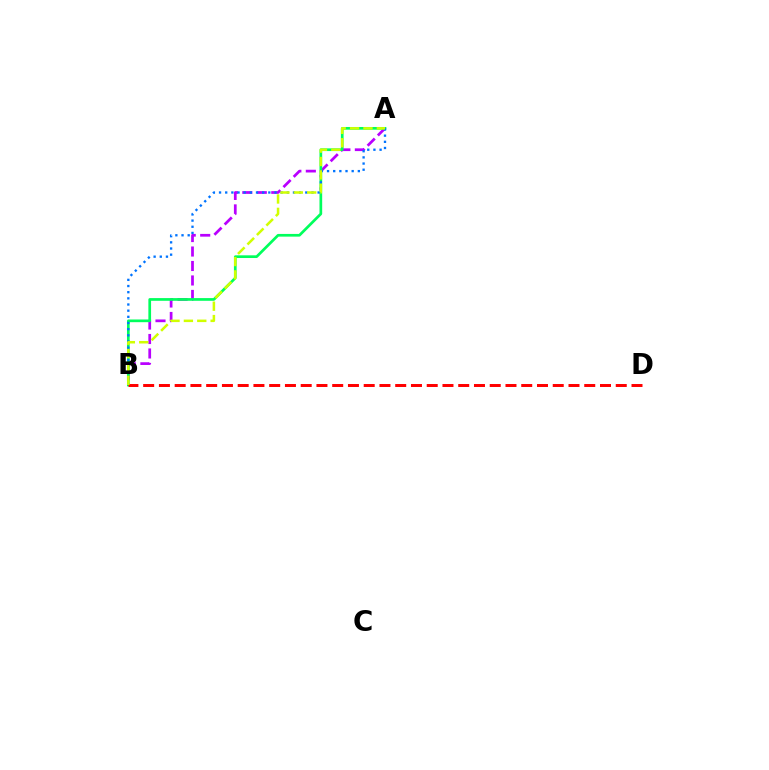{('A', 'B'): [{'color': '#b900ff', 'line_style': 'dashed', 'thickness': 1.97}, {'color': '#00ff5c', 'line_style': 'solid', 'thickness': 1.95}, {'color': '#0074ff', 'line_style': 'dotted', 'thickness': 1.67}, {'color': '#d1ff00', 'line_style': 'dashed', 'thickness': 1.82}], ('B', 'D'): [{'color': '#ff0000', 'line_style': 'dashed', 'thickness': 2.14}]}